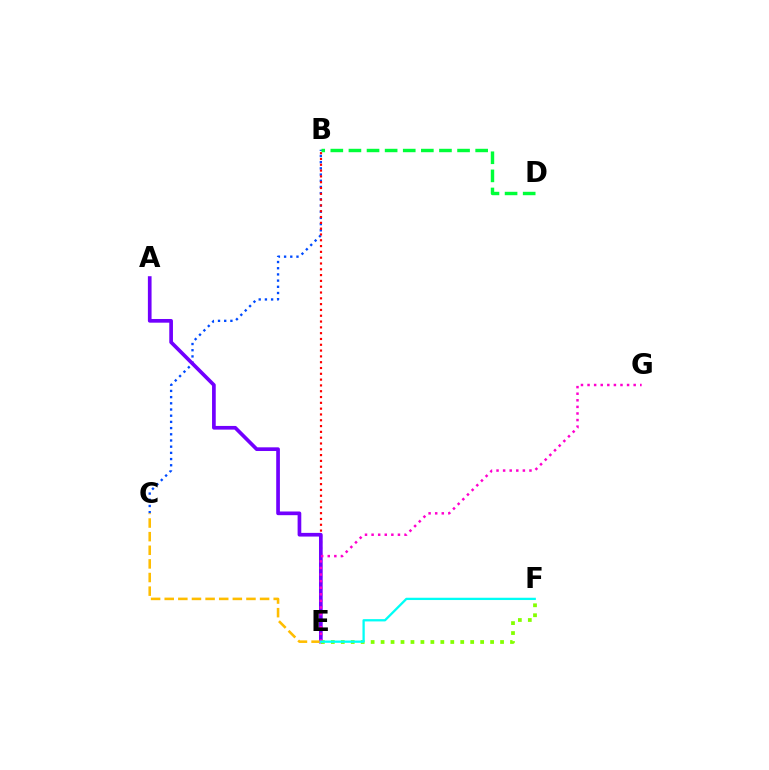{('B', 'C'): [{'color': '#004bff', 'line_style': 'dotted', 'thickness': 1.68}], ('B', 'E'): [{'color': '#ff0000', 'line_style': 'dotted', 'thickness': 1.58}], ('A', 'E'): [{'color': '#7200ff', 'line_style': 'solid', 'thickness': 2.65}], ('C', 'E'): [{'color': '#ffbd00', 'line_style': 'dashed', 'thickness': 1.85}], ('B', 'D'): [{'color': '#00ff39', 'line_style': 'dashed', 'thickness': 2.46}], ('E', 'F'): [{'color': '#84ff00', 'line_style': 'dotted', 'thickness': 2.7}, {'color': '#00fff6', 'line_style': 'solid', 'thickness': 1.65}], ('E', 'G'): [{'color': '#ff00cf', 'line_style': 'dotted', 'thickness': 1.79}]}